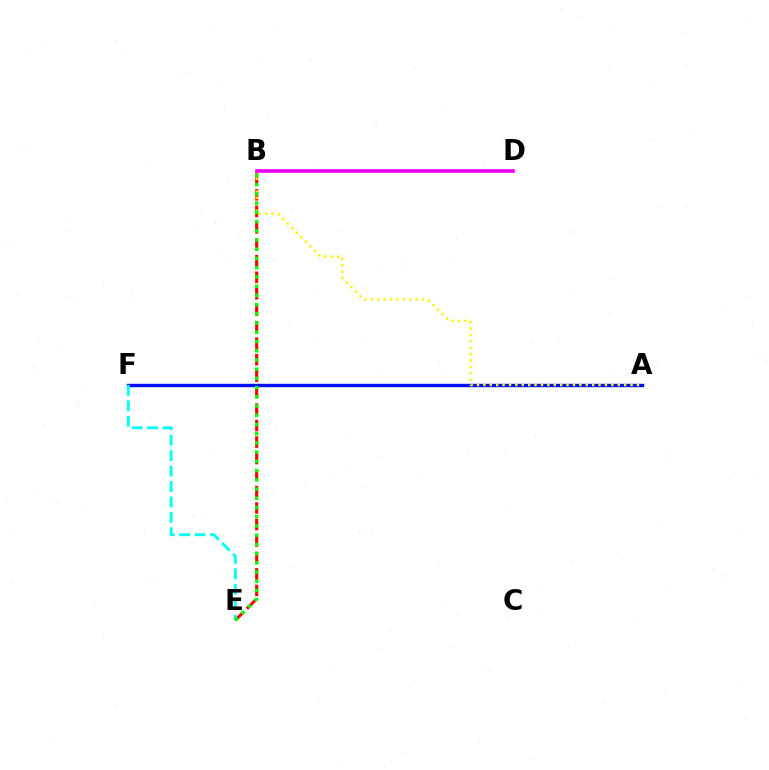{('A', 'F'): [{'color': '#0010ff', 'line_style': 'solid', 'thickness': 2.45}], ('E', 'F'): [{'color': '#00fff6', 'line_style': 'dashed', 'thickness': 2.1}], ('B', 'E'): [{'color': '#ff0000', 'line_style': 'dashed', 'thickness': 2.24}, {'color': '#08ff00', 'line_style': 'dotted', 'thickness': 2.51}], ('A', 'B'): [{'color': '#fcf500', 'line_style': 'dotted', 'thickness': 1.74}], ('B', 'D'): [{'color': '#ee00ff', 'line_style': 'solid', 'thickness': 2.62}]}